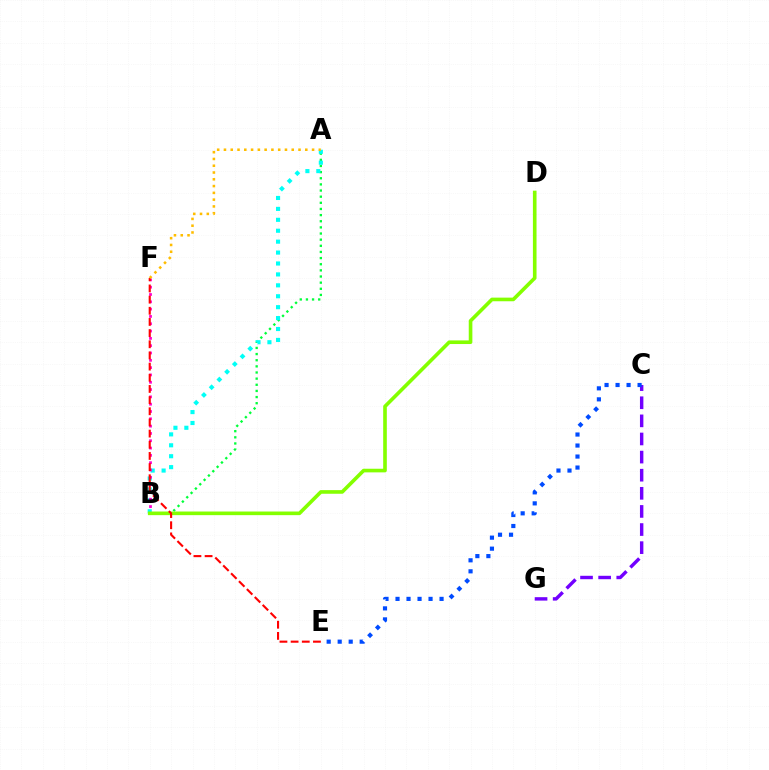{('A', 'B'): [{'color': '#00ff39', 'line_style': 'dotted', 'thickness': 1.67}, {'color': '#00fff6', 'line_style': 'dotted', 'thickness': 2.97}], ('B', 'F'): [{'color': '#ff00cf', 'line_style': 'dotted', 'thickness': 1.99}], ('B', 'D'): [{'color': '#84ff00', 'line_style': 'solid', 'thickness': 2.61}], ('E', 'F'): [{'color': '#ff0000', 'line_style': 'dashed', 'thickness': 1.52}], ('A', 'F'): [{'color': '#ffbd00', 'line_style': 'dotted', 'thickness': 1.84}], ('C', 'G'): [{'color': '#7200ff', 'line_style': 'dashed', 'thickness': 2.46}], ('C', 'E'): [{'color': '#004bff', 'line_style': 'dotted', 'thickness': 2.99}]}